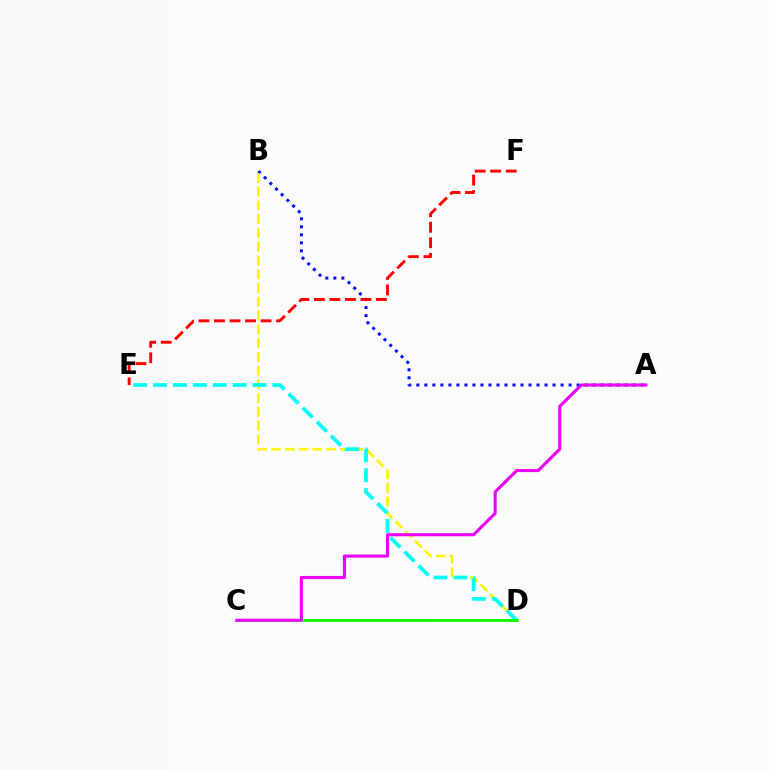{('A', 'B'): [{'color': '#0010ff', 'line_style': 'dotted', 'thickness': 2.18}], ('B', 'D'): [{'color': '#fcf500', 'line_style': 'dashed', 'thickness': 1.87}], ('D', 'E'): [{'color': '#00fff6', 'line_style': 'dashed', 'thickness': 2.7}], ('C', 'D'): [{'color': '#08ff00', 'line_style': 'solid', 'thickness': 2.02}], ('A', 'C'): [{'color': '#ee00ff', 'line_style': 'solid', 'thickness': 2.24}], ('E', 'F'): [{'color': '#ff0000', 'line_style': 'dashed', 'thickness': 2.11}]}